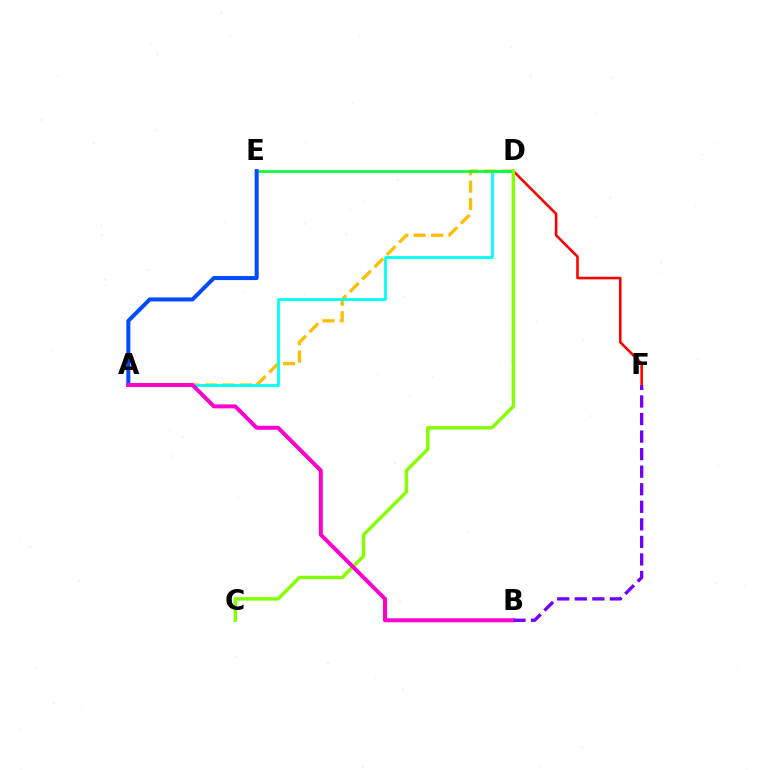{('A', 'D'): [{'color': '#ffbd00', 'line_style': 'dashed', 'thickness': 2.36}, {'color': '#00fff6', 'line_style': 'solid', 'thickness': 2.01}], ('D', 'E'): [{'color': '#00ff39', 'line_style': 'solid', 'thickness': 1.88}], ('D', 'F'): [{'color': '#ff0000', 'line_style': 'solid', 'thickness': 1.86}], ('A', 'E'): [{'color': '#004bff', 'line_style': 'solid', 'thickness': 2.89}], ('C', 'D'): [{'color': '#84ff00', 'line_style': 'solid', 'thickness': 2.45}], ('A', 'B'): [{'color': '#ff00cf', 'line_style': 'solid', 'thickness': 2.86}], ('B', 'F'): [{'color': '#7200ff', 'line_style': 'dashed', 'thickness': 2.38}]}